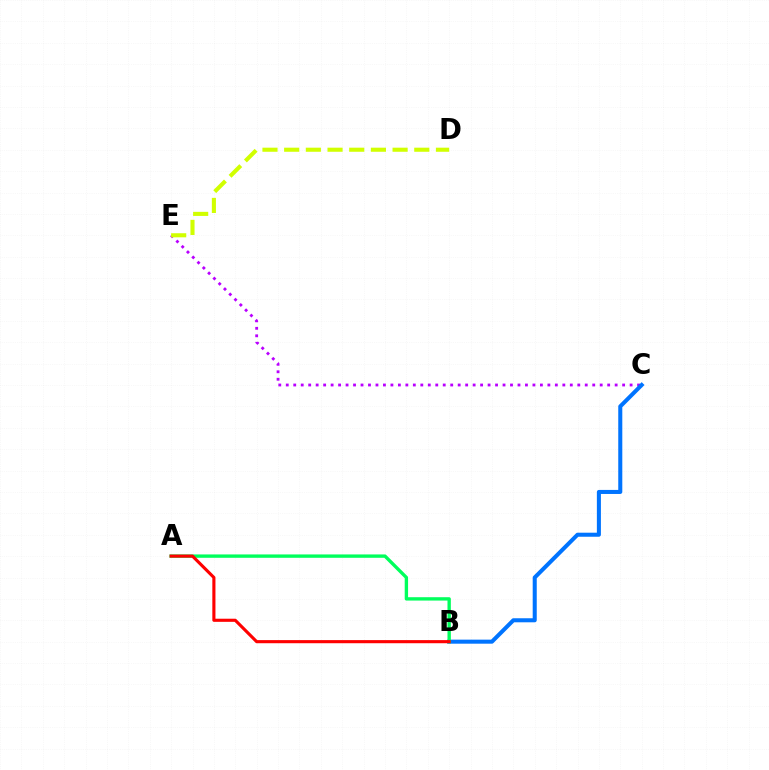{('C', 'E'): [{'color': '#b900ff', 'line_style': 'dotted', 'thickness': 2.03}], ('B', 'C'): [{'color': '#0074ff', 'line_style': 'solid', 'thickness': 2.91}], ('A', 'B'): [{'color': '#00ff5c', 'line_style': 'solid', 'thickness': 2.42}, {'color': '#ff0000', 'line_style': 'solid', 'thickness': 2.25}], ('D', 'E'): [{'color': '#d1ff00', 'line_style': 'dashed', 'thickness': 2.95}]}